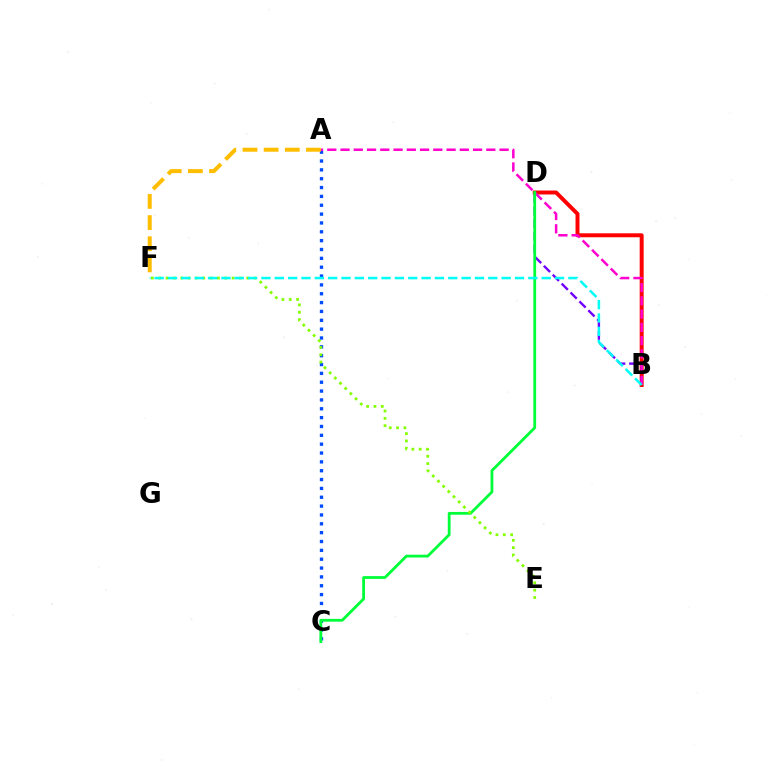{('B', 'D'): [{'color': '#ff0000', 'line_style': 'solid', 'thickness': 2.85}, {'color': '#7200ff', 'line_style': 'dashed', 'thickness': 1.71}], ('A', 'C'): [{'color': '#004bff', 'line_style': 'dotted', 'thickness': 2.4}], ('A', 'B'): [{'color': '#ff00cf', 'line_style': 'dashed', 'thickness': 1.8}], ('C', 'D'): [{'color': '#00ff39', 'line_style': 'solid', 'thickness': 2.01}], ('E', 'F'): [{'color': '#84ff00', 'line_style': 'dotted', 'thickness': 1.99}], ('B', 'F'): [{'color': '#00fff6', 'line_style': 'dashed', 'thickness': 1.81}], ('A', 'F'): [{'color': '#ffbd00', 'line_style': 'dashed', 'thickness': 2.87}]}